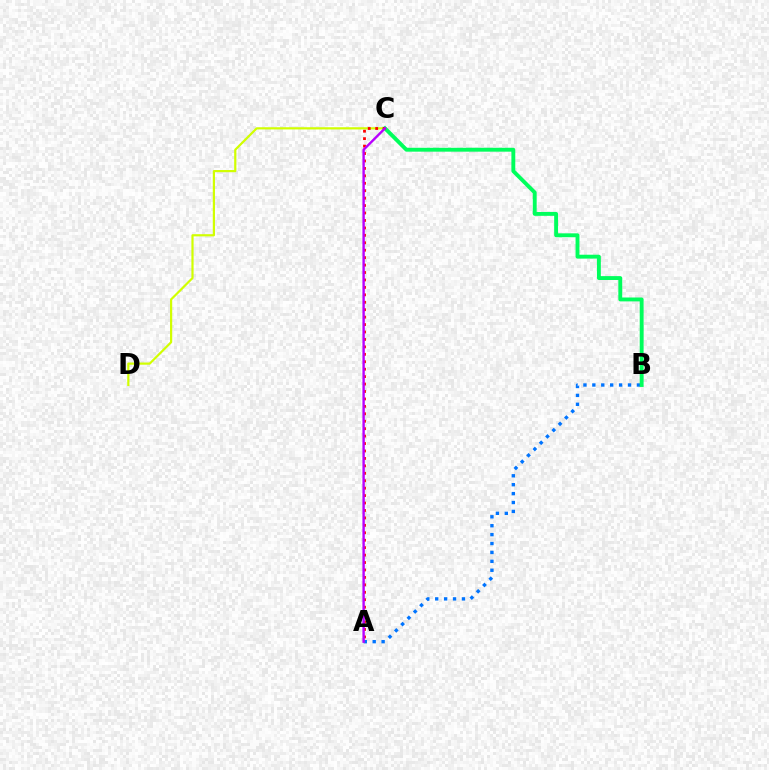{('C', 'D'): [{'color': '#d1ff00', 'line_style': 'solid', 'thickness': 1.58}], ('A', 'B'): [{'color': '#0074ff', 'line_style': 'dotted', 'thickness': 2.42}], ('B', 'C'): [{'color': '#00ff5c', 'line_style': 'solid', 'thickness': 2.8}], ('A', 'C'): [{'color': '#ff0000', 'line_style': 'dotted', 'thickness': 2.02}, {'color': '#b900ff', 'line_style': 'solid', 'thickness': 1.73}]}